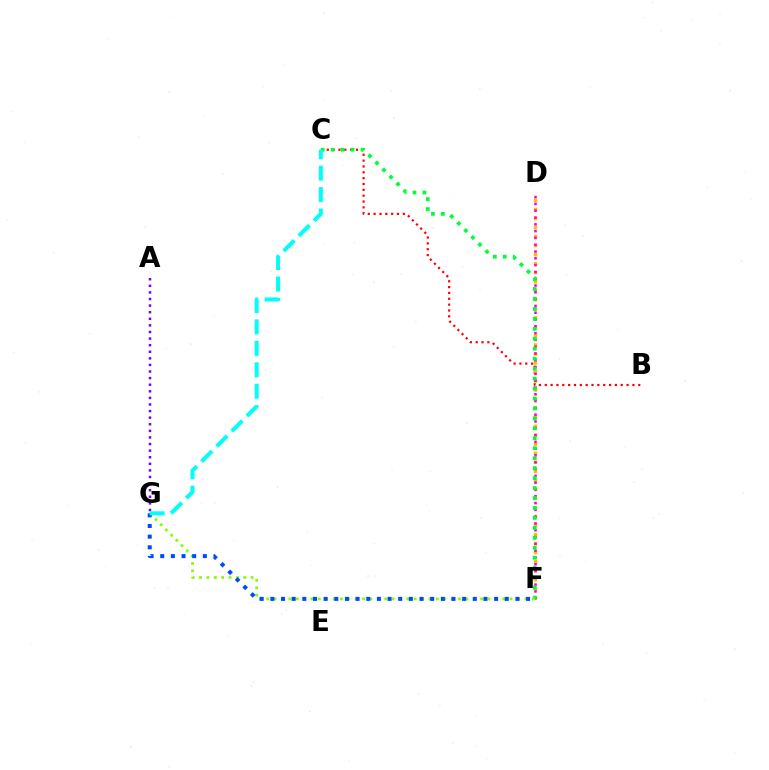{('B', 'C'): [{'color': '#ff0000', 'line_style': 'dotted', 'thickness': 1.59}], ('D', 'F'): [{'color': '#ffbd00', 'line_style': 'dotted', 'thickness': 2.45}, {'color': '#ff00cf', 'line_style': 'dotted', 'thickness': 1.85}], ('A', 'G'): [{'color': '#7200ff', 'line_style': 'dotted', 'thickness': 1.79}], ('C', 'F'): [{'color': '#00ff39', 'line_style': 'dotted', 'thickness': 2.7}], ('F', 'G'): [{'color': '#84ff00', 'line_style': 'dotted', 'thickness': 2.0}, {'color': '#004bff', 'line_style': 'dotted', 'thickness': 2.89}], ('C', 'G'): [{'color': '#00fff6', 'line_style': 'dashed', 'thickness': 2.91}]}